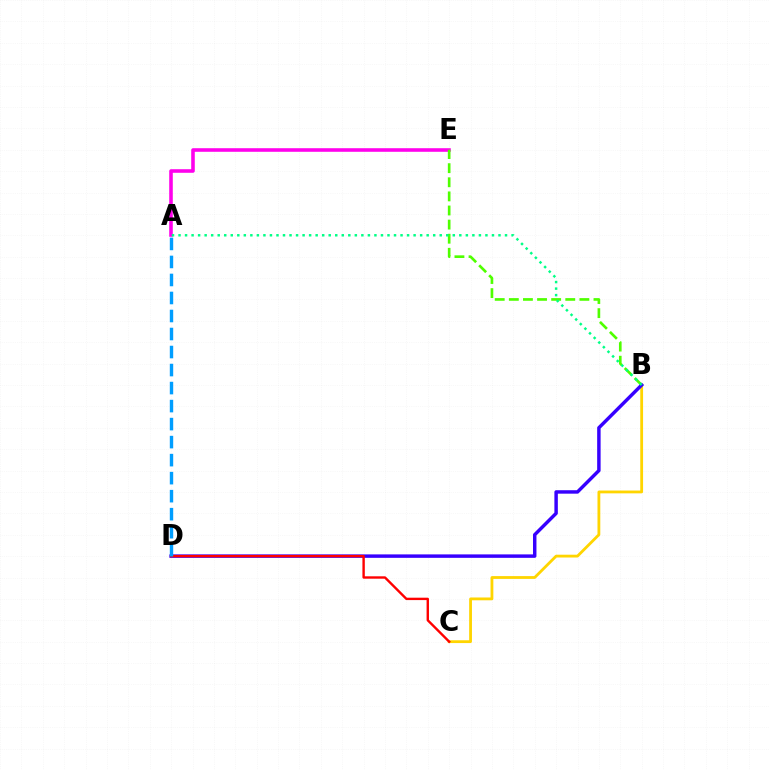{('B', 'C'): [{'color': '#ffd500', 'line_style': 'solid', 'thickness': 2.02}], ('A', 'E'): [{'color': '#ff00ed', 'line_style': 'solid', 'thickness': 2.58}], ('B', 'E'): [{'color': '#4fff00', 'line_style': 'dashed', 'thickness': 1.92}], ('B', 'D'): [{'color': '#3700ff', 'line_style': 'solid', 'thickness': 2.49}], ('C', 'D'): [{'color': '#ff0000', 'line_style': 'solid', 'thickness': 1.72}], ('A', 'D'): [{'color': '#009eff', 'line_style': 'dashed', 'thickness': 2.45}], ('A', 'B'): [{'color': '#00ff86', 'line_style': 'dotted', 'thickness': 1.77}]}